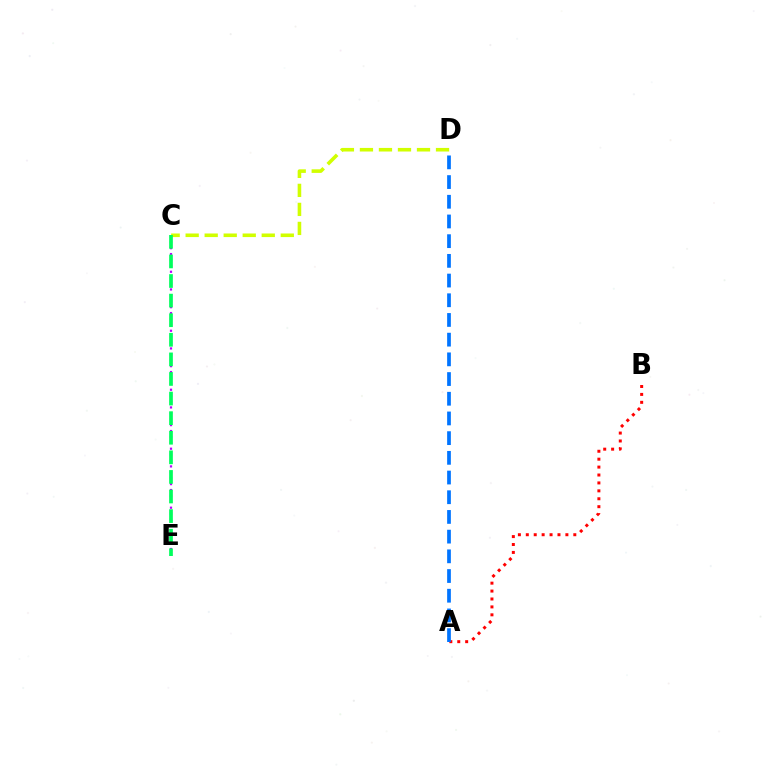{('A', 'B'): [{'color': '#ff0000', 'line_style': 'dotted', 'thickness': 2.15}], ('C', 'D'): [{'color': '#d1ff00', 'line_style': 'dashed', 'thickness': 2.58}], ('A', 'D'): [{'color': '#0074ff', 'line_style': 'dashed', 'thickness': 2.68}], ('C', 'E'): [{'color': '#b900ff', 'line_style': 'dotted', 'thickness': 1.6}, {'color': '#00ff5c', 'line_style': 'dashed', 'thickness': 2.66}]}